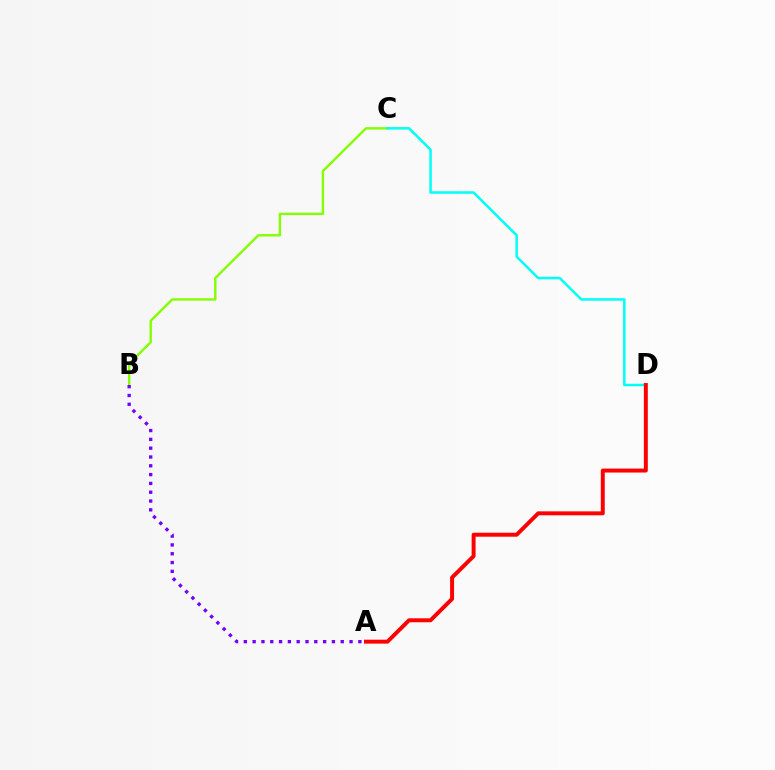{('B', 'C'): [{'color': '#84ff00', 'line_style': 'solid', 'thickness': 1.74}], ('C', 'D'): [{'color': '#00fff6', 'line_style': 'solid', 'thickness': 1.8}], ('A', 'B'): [{'color': '#7200ff', 'line_style': 'dotted', 'thickness': 2.39}], ('A', 'D'): [{'color': '#ff0000', 'line_style': 'solid', 'thickness': 2.84}]}